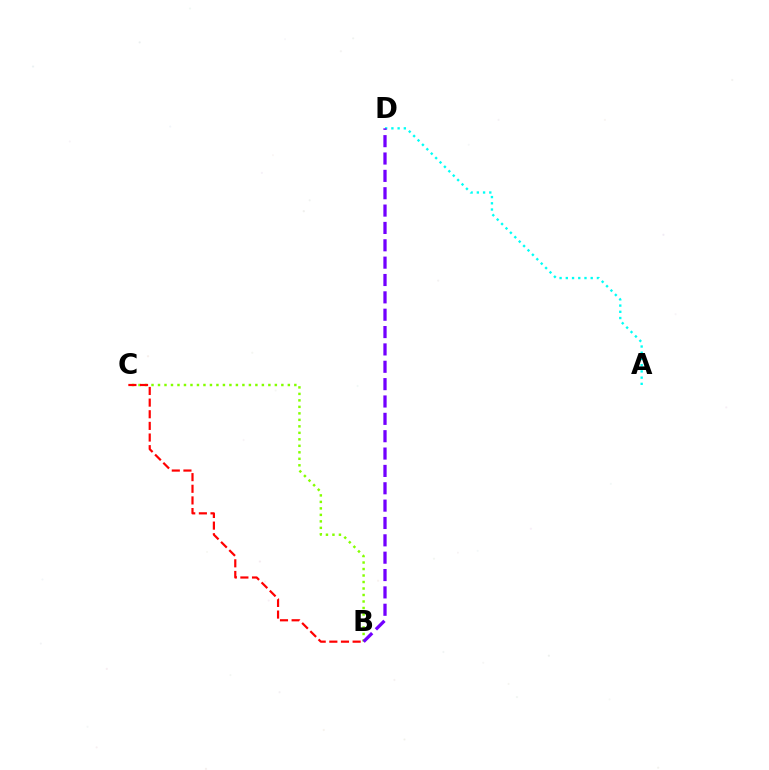{('A', 'D'): [{'color': '#00fff6', 'line_style': 'dotted', 'thickness': 1.69}], ('B', 'C'): [{'color': '#84ff00', 'line_style': 'dotted', 'thickness': 1.76}, {'color': '#ff0000', 'line_style': 'dashed', 'thickness': 1.58}], ('B', 'D'): [{'color': '#7200ff', 'line_style': 'dashed', 'thickness': 2.36}]}